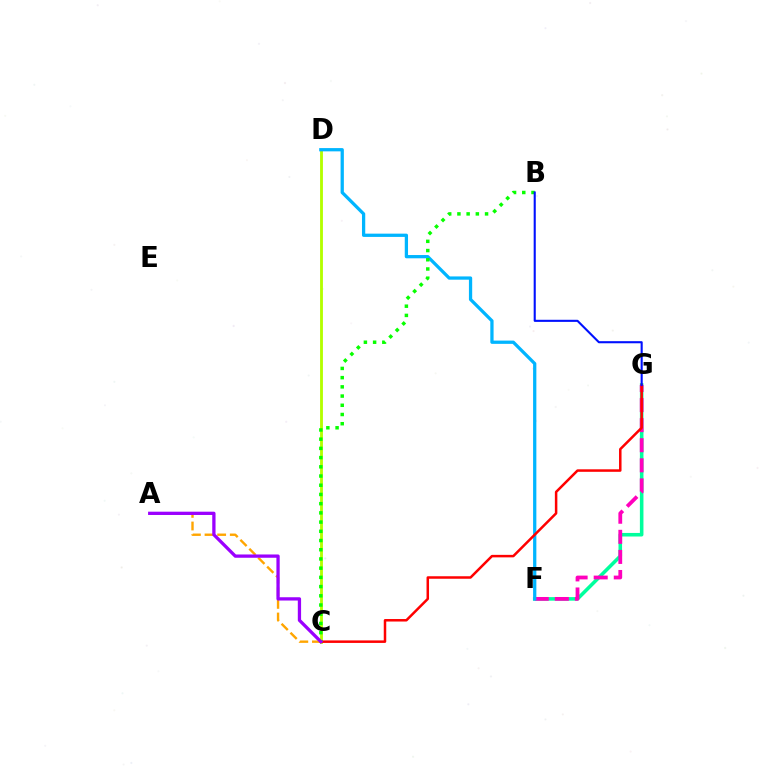{('F', 'G'): [{'color': '#00ff9d', 'line_style': 'solid', 'thickness': 2.56}, {'color': '#ff00bd', 'line_style': 'dashed', 'thickness': 2.73}], ('C', 'D'): [{'color': '#b3ff00', 'line_style': 'solid', 'thickness': 2.05}], ('D', 'F'): [{'color': '#00b5ff', 'line_style': 'solid', 'thickness': 2.35}], ('A', 'C'): [{'color': '#ffa500', 'line_style': 'dashed', 'thickness': 1.72}, {'color': '#9b00ff', 'line_style': 'solid', 'thickness': 2.36}], ('C', 'G'): [{'color': '#ff0000', 'line_style': 'solid', 'thickness': 1.8}], ('B', 'C'): [{'color': '#08ff00', 'line_style': 'dotted', 'thickness': 2.5}], ('B', 'G'): [{'color': '#0010ff', 'line_style': 'solid', 'thickness': 1.51}]}